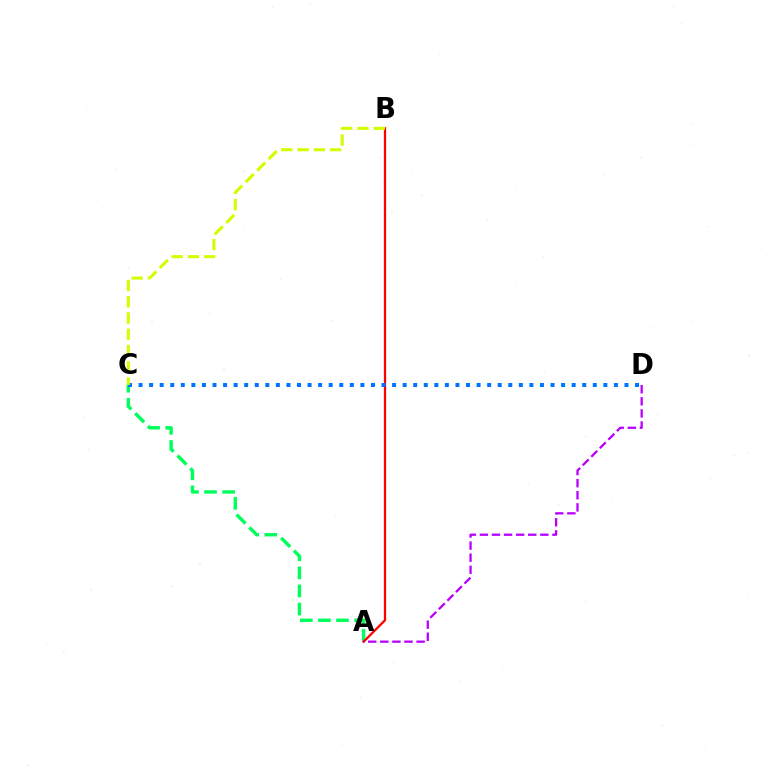{('A', 'C'): [{'color': '#00ff5c', 'line_style': 'dashed', 'thickness': 2.46}], ('A', 'B'): [{'color': '#ff0000', 'line_style': 'solid', 'thickness': 1.63}], ('C', 'D'): [{'color': '#0074ff', 'line_style': 'dotted', 'thickness': 2.87}], ('B', 'C'): [{'color': '#d1ff00', 'line_style': 'dashed', 'thickness': 2.21}], ('A', 'D'): [{'color': '#b900ff', 'line_style': 'dashed', 'thickness': 1.64}]}